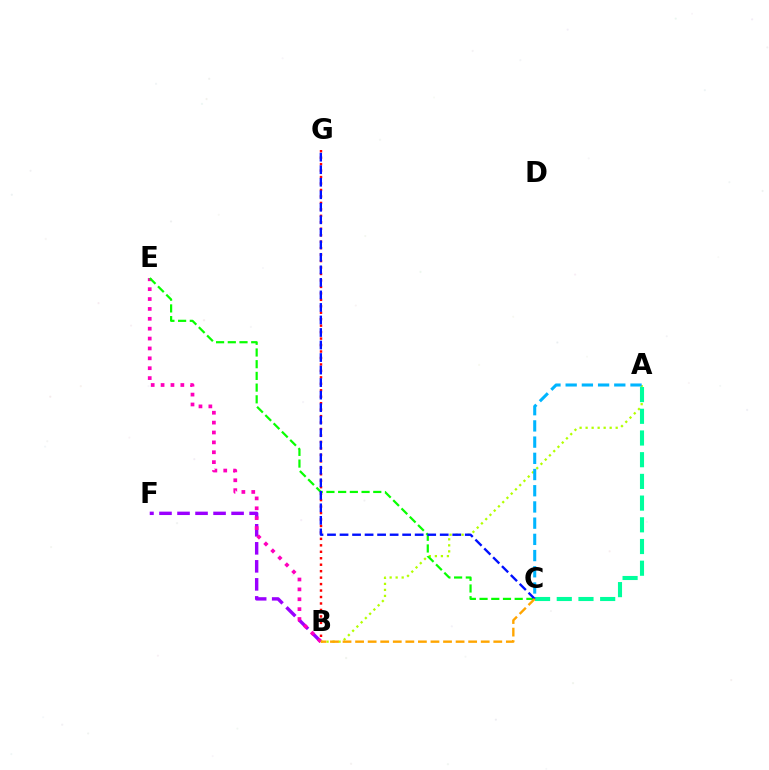{('B', 'G'): [{'color': '#ff0000', 'line_style': 'dotted', 'thickness': 1.76}], ('B', 'F'): [{'color': '#9b00ff', 'line_style': 'dashed', 'thickness': 2.45}], ('B', 'E'): [{'color': '#ff00bd', 'line_style': 'dotted', 'thickness': 2.68}], ('A', 'B'): [{'color': '#b3ff00', 'line_style': 'dotted', 'thickness': 1.63}], ('C', 'E'): [{'color': '#08ff00', 'line_style': 'dashed', 'thickness': 1.59}], ('A', 'C'): [{'color': '#00ff9d', 'line_style': 'dashed', 'thickness': 2.95}, {'color': '#00b5ff', 'line_style': 'dashed', 'thickness': 2.2}], ('C', 'G'): [{'color': '#0010ff', 'line_style': 'dashed', 'thickness': 1.7}], ('B', 'C'): [{'color': '#ffa500', 'line_style': 'dashed', 'thickness': 1.71}]}